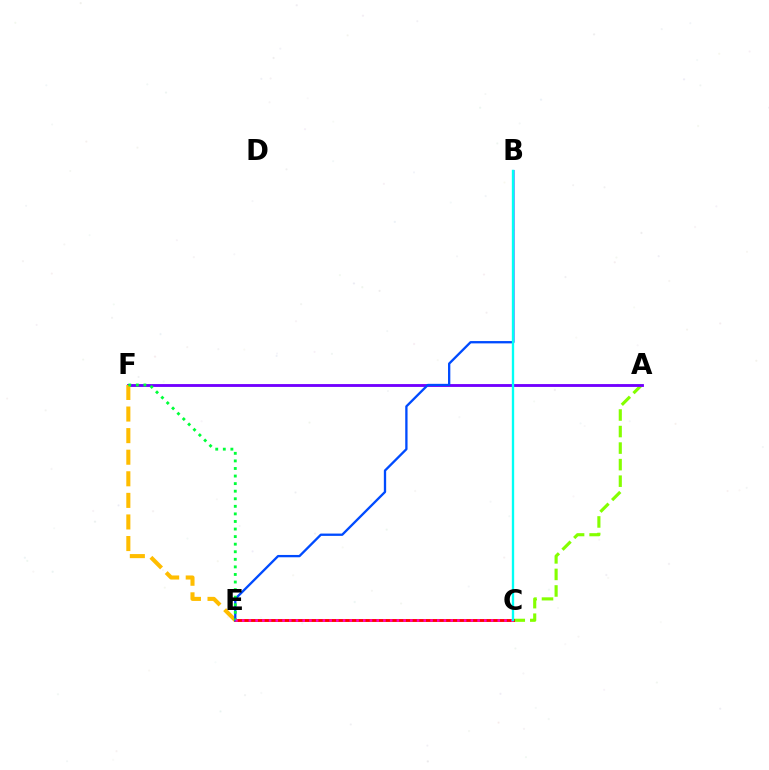{('A', 'C'): [{'color': '#84ff00', 'line_style': 'dashed', 'thickness': 2.25}], ('A', 'F'): [{'color': '#7200ff', 'line_style': 'solid', 'thickness': 2.06}], ('C', 'E'): [{'color': '#ff0000', 'line_style': 'solid', 'thickness': 2.07}, {'color': '#ff00cf', 'line_style': 'dotted', 'thickness': 1.83}], ('E', 'F'): [{'color': '#ffbd00', 'line_style': 'dashed', 'thickness': 2.93}, {'color': '#00ff39', 'line_style': 'dotted', 'thickness': 2.06}], ('B', 'E'): [{'color': '#004bff', 'line_style': 'solid', 'thickness': 1.67}], ('B', 'C'): [{'color': '#00fff6', 'line_style': 'solid', 'thickness': 1.68}]}